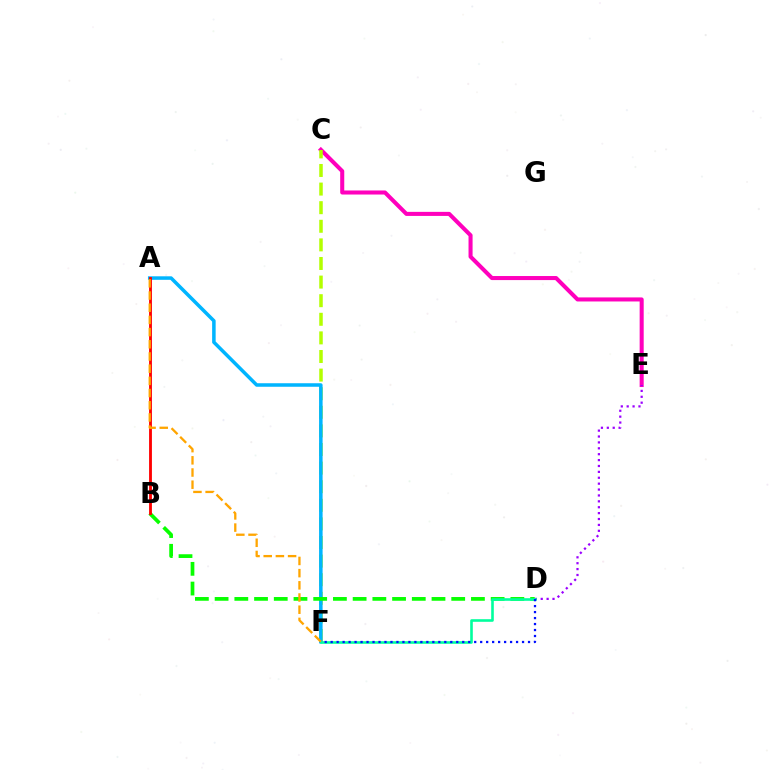{('C', 'E'): [{'color': '#ff00bd', 'line_style': 'solid', 'thickness': 2.92}], ('C', 'F'): [{'color': '#b3ff00', 'line_style': 'dashed', 'thickness': 2.53}], ('D', 'E'): [{'color': '#9b00ff', 'line_style': 'dotted', 'thickness': 1.6}], ('A', 'F'): [{'color': '#00b5ff', 'line_style': 'solid', 'thickness': 2.53}, {'color': '#ffa500', 'line_style': 'dashed', 'thickness': 1.66}], ('B', 'D'): [{'color': '#08ff00', 'line_style': 'dashed', 'thickness': 2.68}], ('A', 'B'): [{'color': '#ff0000', 'line_style': 'solid', 'thickness': 2.04}], ('D', 'F'): [{'color': '#00ff9d', 'line_style': 'solid', 'thickness': 1.88}, {'color': '#0010ff', 'line_style': 'dotted', 'thickness': 1.62}]}